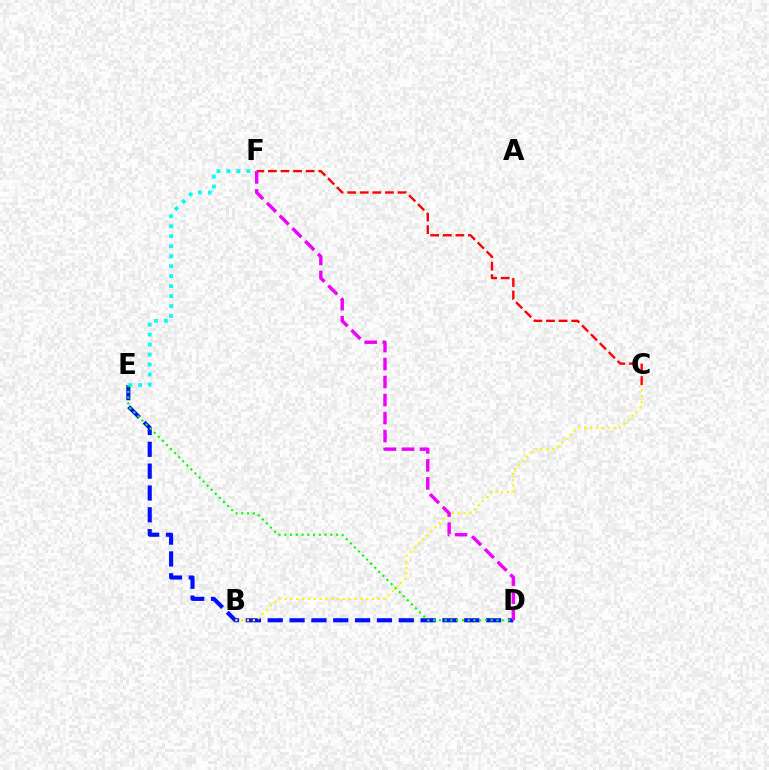{('D', 'E'): [{'color': '#0010ff', 'line_style': 'dashed', 'thickness': 2.97}, {'color': '#08ff00', 'line_style': 'dotted', 'thickness': 1.56}], ('C', 'F'): [{'color': '#ff0000', 'line_style': 'dashed', 'thickness': 1.71}], ('E', 'F'): [{'color': '#00fff6', 'line_style': 'dotted', 'thickness': 2.71}], ('B', 'C'): [{'color': '#fcf500', 'line_style': 'dotted', 'thickness': 1.58}], ('D', 'F'): [{'color': '#ee00ff', 'line_style': 'dashed', 'thickness': 2.45}]}